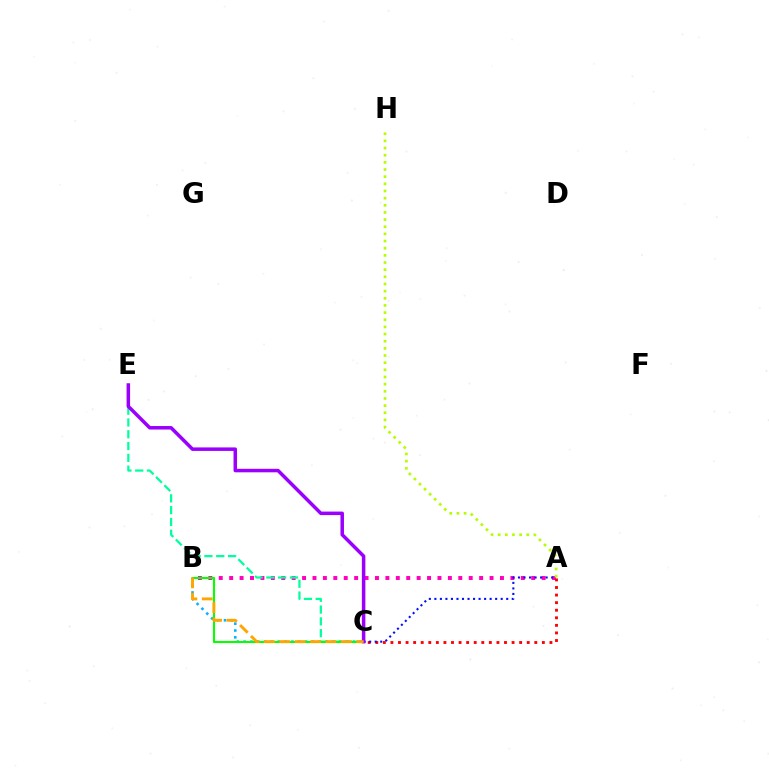{('B', 'C'): [{'color': '#00b5ff', 'line_style': 'dotted', 'thickness': 1.86}, {'color': '#08ff00', 'line_style': 'solid', 'thickness': 1.51}, {'color': '#ffa500', 'line_style': 'dashed', 'thickness': 2.09}], ('A', 'B'): [{'color': '#ff00bd', 'line_style': 'dotted', 'thickness': 2.83}], ('A', 'H'): [{'color': '#b3ff00', 'line_style': 'dotted', 'thickness': 1.94}], ('A', 'C'): [{'color': '#ff0000', 'line_style': 'dotted', 'thickness': 2.06}, {'color': '#0010ff', 'line_style': 'dotted', 'thickness': 1.5}], ('C', 'E'): [{'color': '#00ff9d', 'line_style': 'dashed', 'thickness': 1.6}, {'color': '#9b00ff', 'line_style': 'solid', 'thickness': 2.53}]}